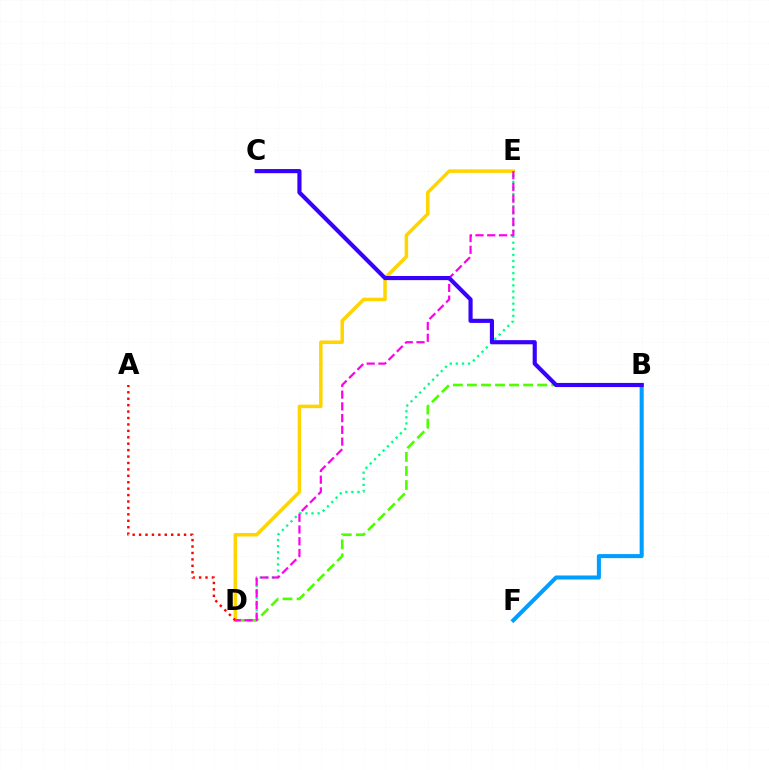{('D', 'E'): [{'color': '#00ff86', 'line_style': 'dotted', 'thickness': 1.65}, {'color': '#ffd500', 'line_style': 'solid', 'thickness': 2.53}, {'color': '#ff00ed', 'line_style': 'dashed', 'thickness': 1.59}], ('A', 'D'): [{'color': '#ff0000', 'line_style': 'dotted', 'thickness': 1.75}], ('B', 'D'): [{'color': '#4fff00', 'line_style': 'dashed', 'thickness': 1.91}], ('B', 'F'): [{'color': '#009eff', 'line_style': 'solid', 'thickness': 2.92}], ('B', 'C'): [{'color': '#3700ff', 'line_style': 'solid', 'thickness': 2.98}]}